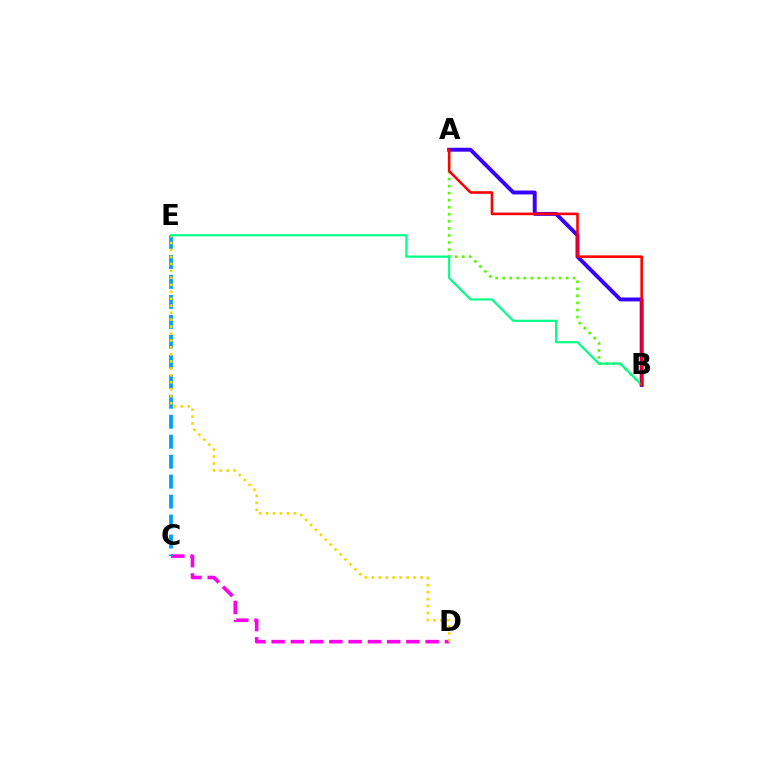{('A', 'B'): [{'color': '#4fff00', 'line_style': 'dotted', 'thickness': 1.92}, {'color': '#3700ff', 'line_style': 'solid', 'thickness': 2.82}, {'color': '#ff0000', 'line_style': 'solid', 'thickness': 1.86}], ('C', 'D'): [{'color': '#ff00ed', 'line_style': 'dashed', 'thickness': 2.62}], ('C', 'E'): [{'color': '#009eff', 'line_style': 'dashed', 'thickness': 2.71}], ('D', 'E'): [{'color': '#ffd500', 'line_style': 'dotted', 'thickness': 1.89}], ('B', 'E'): [{'color': '#00ff86', 'line_style': 'solid', 'thickness': 1.55}]}